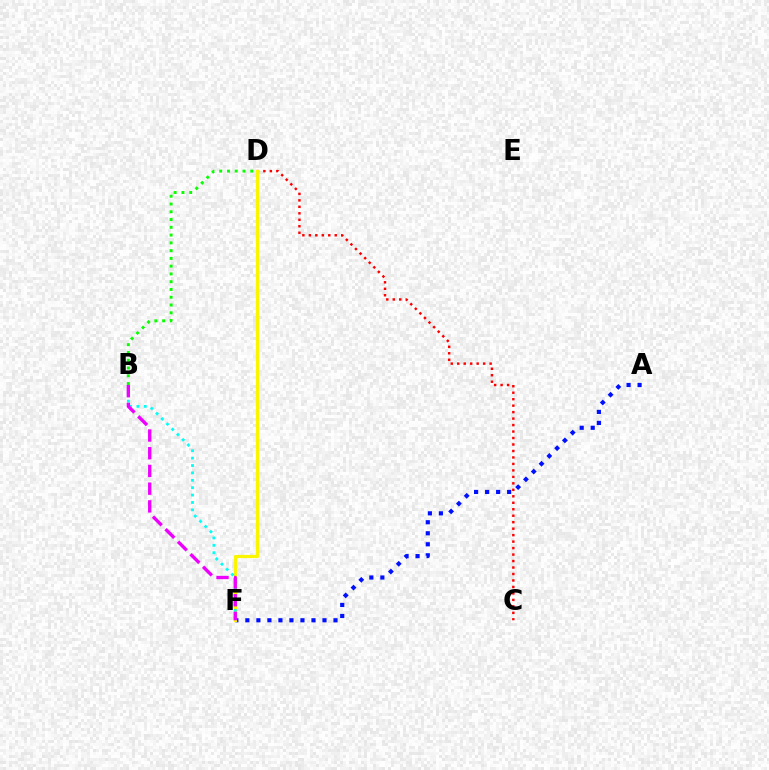{('C', 'D'): [{'color': '#ff0000', 'line_style': 'dotted', 'thickness': 1.76}], ('A', 'F'): [{'color': '#0010ff', 'line_style': 'dotted', 'thickness': 2.99}], ('B', 'D'): [{'color': '#08ff00', 'line_style': 'dotted', 'thickness': 2.11}], ('D', 'F'): [{'color': '#fcf500', 'line_style': 'solid', 'thickness': 2.32}], ('B', 'F'): [{'color': '#00fff6', 'line_style': 'dotted', 'thickness': 2.01}, {'color': '#ee00ff', 'line_style': 'dashed', 'thickness': 2.41}]}